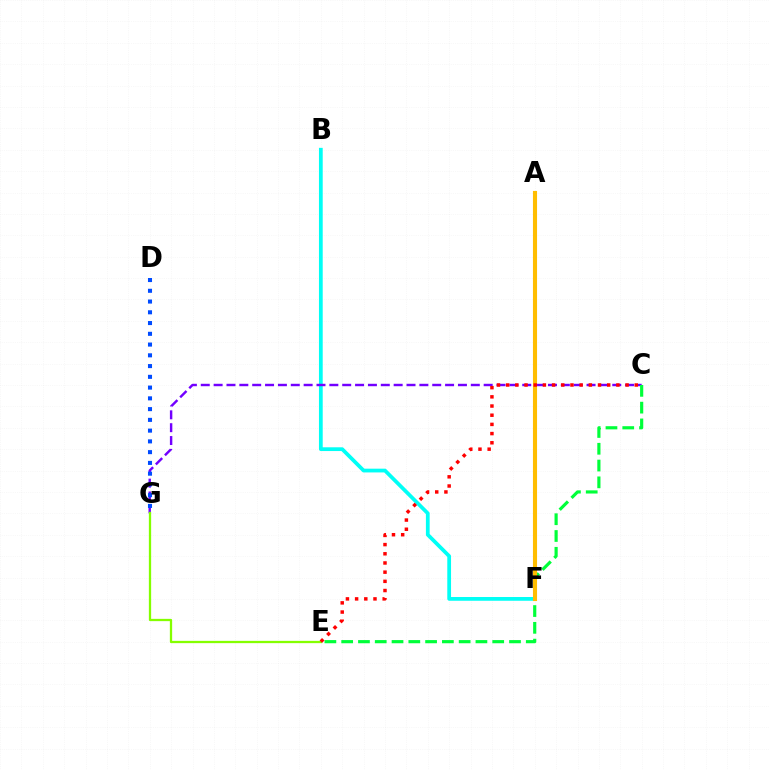{('B', 'F'): [{'color': '#00fff6', 'line_style': 'solid', 'thickness': 2.7}], ('C', 'G'): [{'color': '#7200ff', 'line_style': 'dashed', 'thickness': 1.75}], ('C', 'E'): [{'color': '#00ff39', 'line_style': 'dashed', 'thickness': 2.28}, {'color': '#ff0000', 'line_style': 'dotted', 'thickness': 2.5}], ('A', 'F'): [{'color': '#ff00cf', 'line_style': 'dashed', 'thickness': 1.68}, {'color': '#ffbd00', 'line_style': 'solid', 'thickness': 2.95}], ('D', 'G'): [{'color': '#004bff', 'line_style': 'dotted', 'thickness': 2.92}], ('E', 'G'): [{'color': '#84ff00', 'line_style': 'solid', 'thickness': 1.64}]}